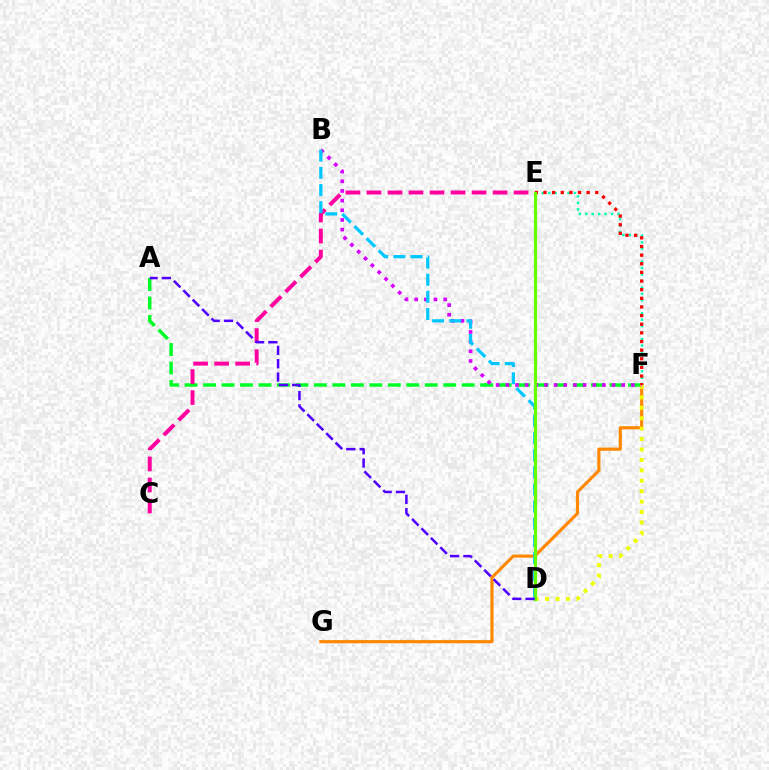{('A', 'F'): [{'color': '#00ff27', 'line_style': 'dashed', 'thickness': 2.51}], ('F', 'G'): [{'color': '#ff8800', 'line_style': 'solid', 'thickness': 2.27}], ('D', 'F'): [{'color': '#eeff00', 'line_style': 'dotted', 'thickness': 2.83}], ('C', 'E'): [{'color': '#ff00a0', 'line_style': 'dashed', 'thickness': 2.86}], ('D', 'E'): [{'color': '#003fff', 'line_style': 'dotted', 'thickness': 2.16}, {'color': '#66ff00', 'line_style': 'solid', 'thickness': 2.3}], ('B', 'F'): [{'color': '#d600ff', 'line_style': 'dotted', 'thickness': 2.62}], ('E', 'F'): [{'color': '#00ffaf', 'line_style': 'dotted', 'thickness': 1.75}, {'color': '#ff0000', 'line_style': 'dotted', 'thickness': 2.35}], ('B', 'D'): [{'color': '#00c7ff', 'line_style': 'dashed', 'thickness': 2.33}], ('A', 'D'): [{'color': '#4f00ff', 'line_style': 'dashed', 'thickness': 1.81}]}